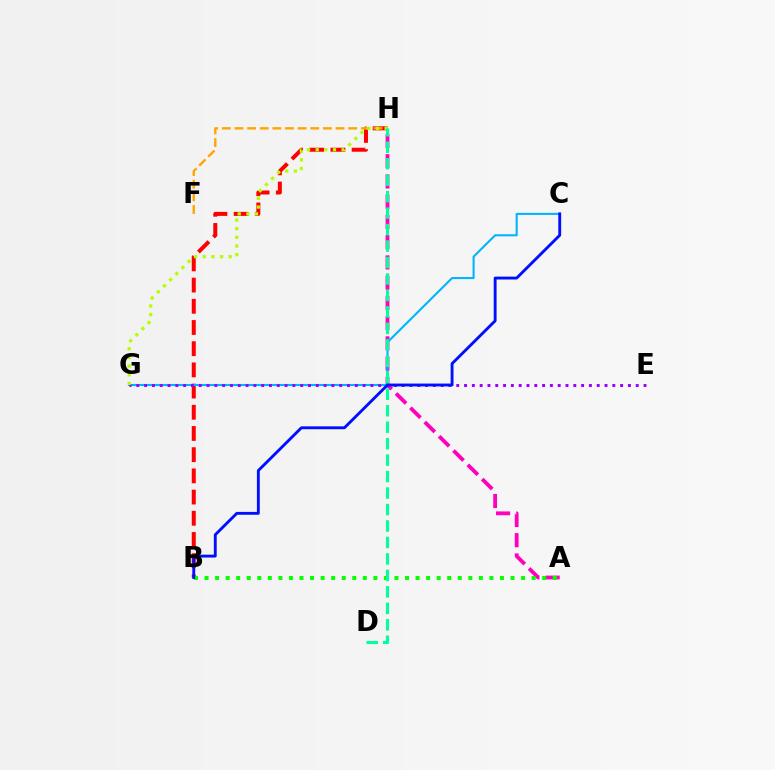{('A', 'H'): [{'color': '#ff00bd', 'line_style': 'dashed', 'thickness': 2.75}], ('B', 'H'): [{'color': '#ff0000', 'line_style': 'dashed', 'thickness': 2.88}], ('C', 'G'): [{'color': '#00b5ff', 'line_style': 'solid', 'thickness': 1.51}], ('F', 'H'): [{'color': '#ffa500', 'line_style': 'dashed', 'thickness': 1.72}], ('E', 'G'): [{'color': '#9b00ff', 'line_style': 'dotted', 'thickness': 2.12}], ('G', 'H'): [{'color': '#b3ff00', 'line_style': 'dotted', 'thickness': 2.35}], ('A', 'B'): [{'color': '#08ff00', 'line_style': 'dotted', 'thickness': 2.87}], ('D', 'H'): [{'color': '#00ff9d', 'line_style': 'dashed', 'thickness': 2.24}], ('B', 'C'): [{'color': '#0010ff', 'line_style': 'solid', 'thickness': 2.07}]}